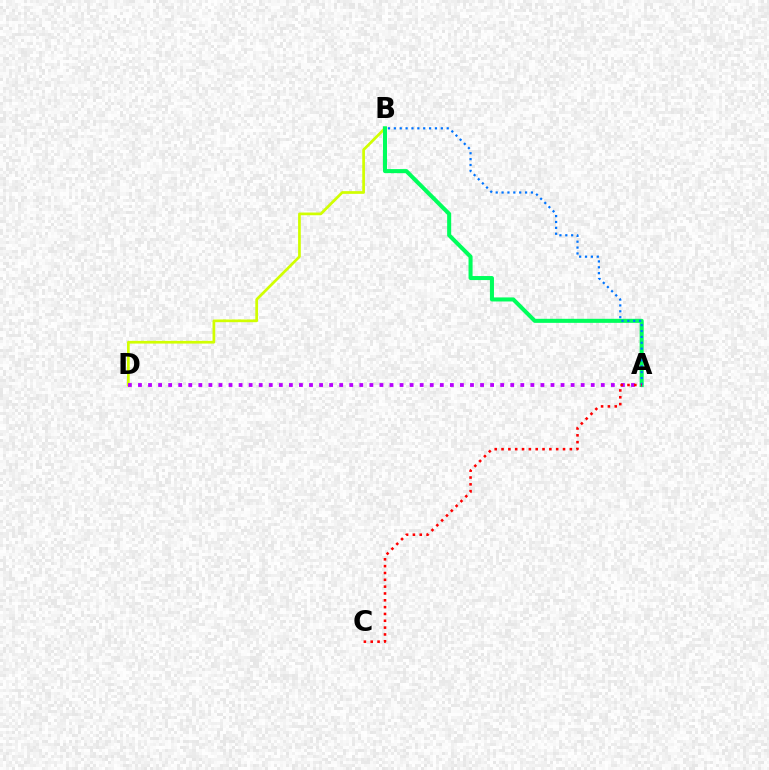{('B', 'D'): [{'color': '#d1ff00', 'line_style': 'solid', 'thickness': 1.95}], ('A', 'B'): [{'color': '#00ff5c', 'line_style': 'solid', 'thickness': 2.91}, {'color': '#0074ff', 'line_style': 'dotted', 'thickness': 1.6}], ('A', 'D'): [{'color': '#b900ff', 'line_style': 'dotted', 'thickness': 2.73}], ('A', 'C'): [{'color': '#ff0000', 'line_style': 'dotted', 'thickness': 1.86}]}